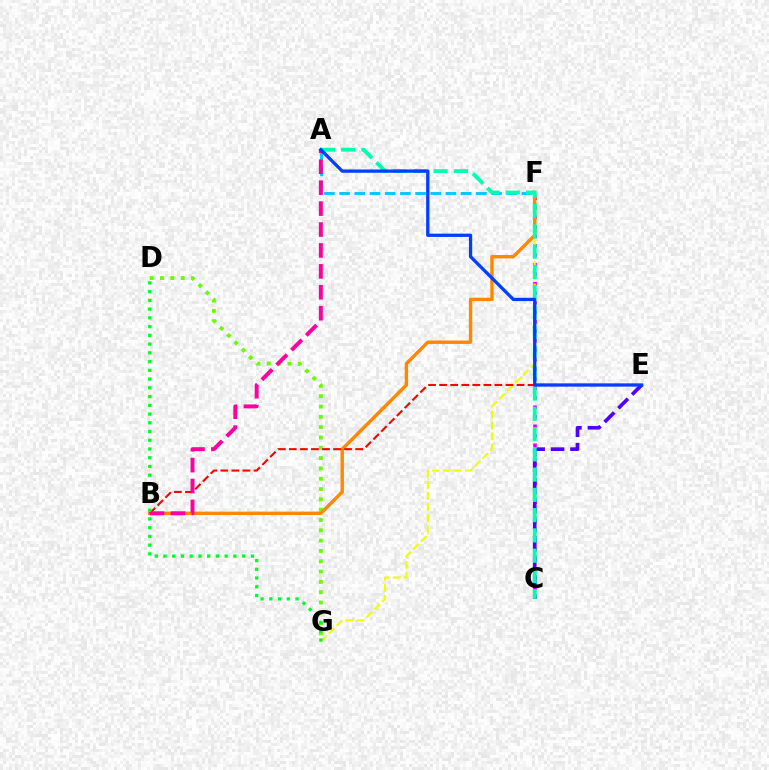{('C', 'F'): [{'color': '#d600ff', 'line_style': 'dotted', 'thickness': 2.58}], ('D', 'G'): [{'color': '#66ff00', 'line_style': 'dotted', 'thickness': 2.8}, {'color': '#00ff27', 'line_style': 'dotted', 'thickness': 2.37}], ('F', 'G'): [{'color': '#eeff00', 'line_style': 'dashed', 'thickness': 1.51}], ('B', 'F'): [{'color': '#ff8800', 'line_style': 'solid', 'thickness': 2.45}], ('B', 'E'): [{'color': '#ff0000', 'line_style': 'dashed', 'thickness': 1.5}], ('A', 'F'): [{'color': '#00c7ff', 'line_style': 'dashed', 'thickness': 2.06}], ('C', 'E'): [{'color': '#4f00ff', 'line_style': 'dashed', 'thickness': 2.64}], ('A', 'C'): [{'color': '#00ffaf', 'line_style': 'dashed', 'thickness': 2.75}], ('A', 'B'): [{'color': '#ff00a0', 'line_style': 'dashed', 'thickness': 2.84}], ('A', 'E'): [{'color': '#003fff', 'line_style': 'solid', 'thickness': 2.36}]}